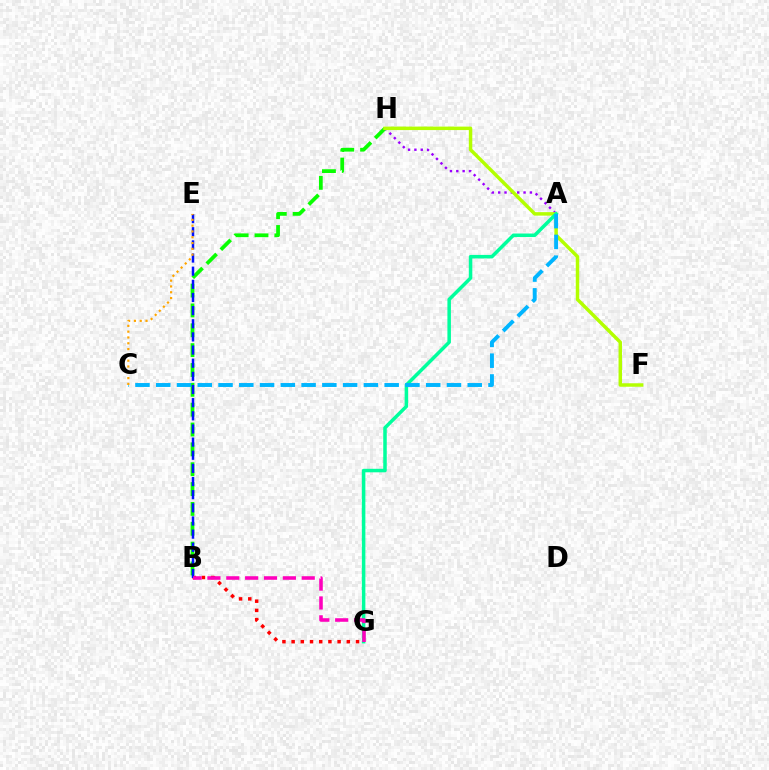{('A', 'H'): [{'color': '#9b00ff', 'line_style': 'dotted', 'thickness': 1.72}], ('B', 'H'): [{'color': '#08ff00', 'line_style': 'dashed', 'thickness': 2.7}], ('F', 'H'): [{'color': '#b3ff00', 'line_style': 'solid', 'thickness': 2.5}], ('B', 'G'): [{'color': '#ff0000', 'line_style': 'dotted', 'thickness': 2.5}, {'color': '#ff00bd', 'line_style': 'dashed', 'thickness': 2.56}], ('B', 'E'): [{'color': '#0010ff', 'line_style': 'dashed', 'thickness': 1.79}], ('A', 'G'): [{'color': '#00ff9d', 'line_style': 'solid', 'thickness': 2.53}], ('A', 'C'): [{'color': '#00b5ff', 'line_style': 'dashed', 'thickness': 2.82}], ('C', 'E'): [{'color': '#ffa500', 'line_style': 'dotted', 'thickness': 1.58}]}